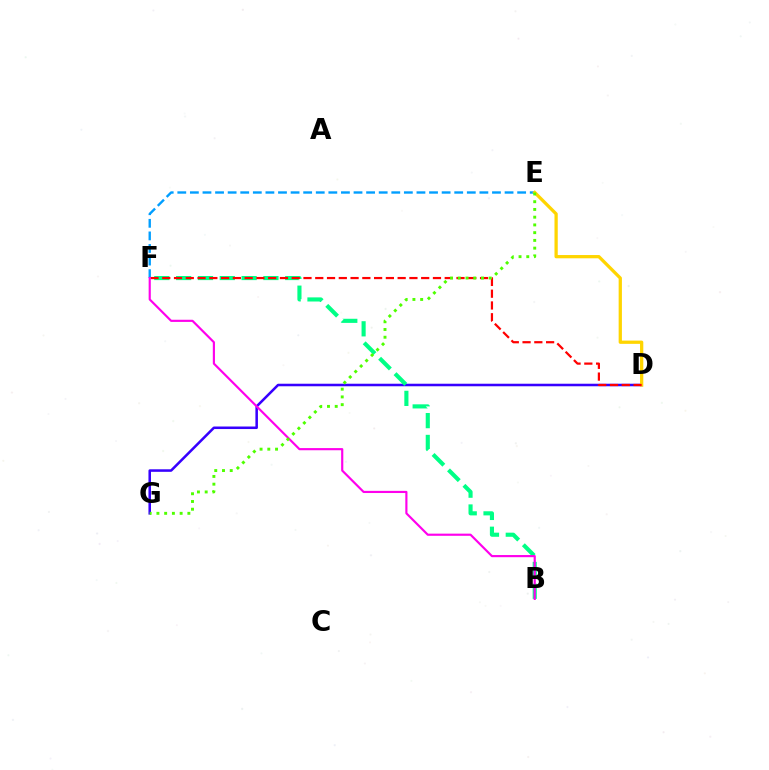{('D', 'G'): [{'color': '#3700ff', 'line_style': 'solid', 'thickness': 1.83}], ('E', 'F'): [{'color': '#009eff', 'line_style': 'dashed', 'thickness': 1.71}], ('B', 'F'): [{'color': '#00ff86', 'line_style': 'dashed', 'thickness': 2.96}, {'color': '#ff00ed', 'line_style': 'solid', 'thickness': 1.56}], ('D', 'E'): [{'color': '#ffd500', 'line_style': 'solid', 'thickness': 2.35}], ('D', 'F'): [{'color': '#ff0000', 'line_style': 'dashed', 'thickness': 1.6}], ('E', 'G'): [{'color': '#4fff00', 'line_style': 'dotted', 'thickness': 2.1}]}